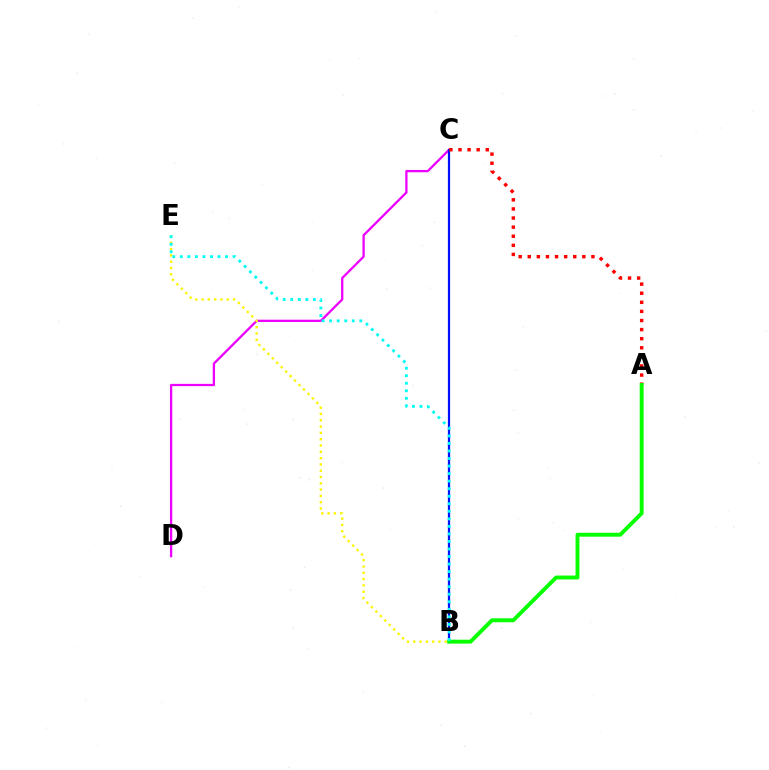{('C', 'D'): [{'color': '#ee00ff', 'line_style': 'solid', 'thickness': 1.64}], ('B', 'C'): [{'color': '#0010ff', 'line_style': 'solid', 'thickness': 1.61}], ('B', 'E'): [{'color': '#fcf500', 'line_style': 'dotted', 'thickness': 1.71}, {'color': '#00fff6', 'line_style': 'dotted', 'thickness': 2.05}], ('A', 'C'): [{'color': '#ff0000', 'line_style': 'dotted', 'thickness': 2.47}], ('A', 'B'): [{'color': '#08ff00', 'line_style': 'solid', 'thickness': 2.81}]}